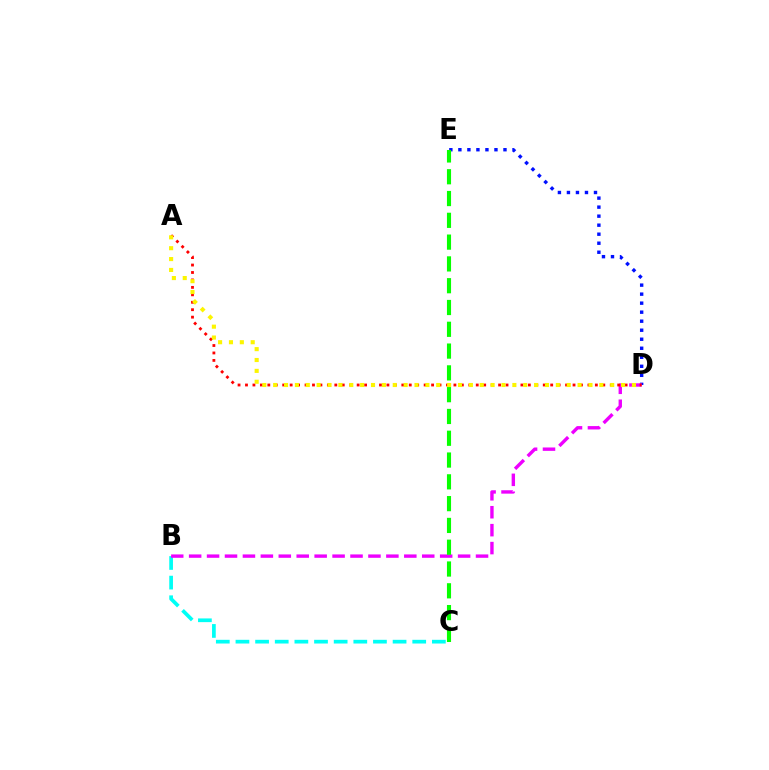{('D', 'E'): [{'color': '#0010ff', 'line_style': 'dotted', 'thickness': 2.45}], ('B', 'C'): [{'color': '#00fff6', 'line_style': 'dashed', 'thickness': 2.67}], ('B', 'D'): [{'color': '#ee00ff', 'line_style': 'dashed', 'thickness': 2.44}], ('A', 'D'): [{'color': '#ff0000', 'line_style': 'dotted', 'thickness': 2.02}, {'color': '#fcf500', 'line_style': 'dotted', 'thickness': 2.95}], ('C', 'E'): [{'color': '#08ff00', 'line_style': 'dashed', 'thickness': 2.96}]}